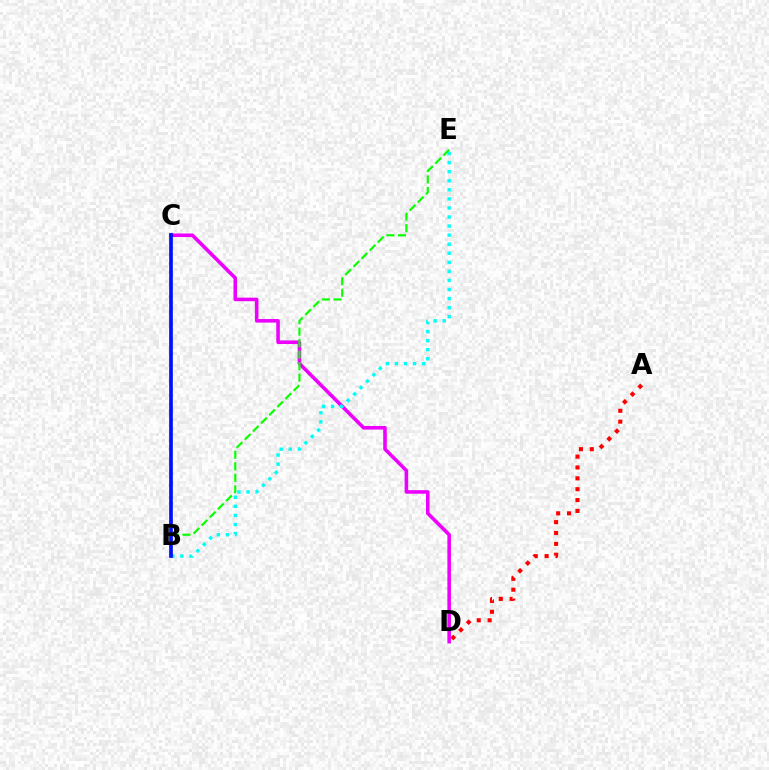{('A', 'D'): [{'color': '#ff0000', 'line_style': 'dotted', 'thickness': 2.95}], ('C', 'D'): [{'color': '#ee00ff', 'line_style': 'solid', 'thickness': 2.58}], ('B', 'E'): [{'color': '#00fff6', 'line_style': 'dotted', 'thickness': 2.46}, {'color': '#08ff00', 'line_style': 'dashed', 'thickness': 1.56}], ('B', 'C'): [{'color': '#fcf500', 'line_style': 'dotted', 'thickness': 1.59}, {'color': '#0010ff', 'line_style': 'solid', 'thickness': 2.66}]}